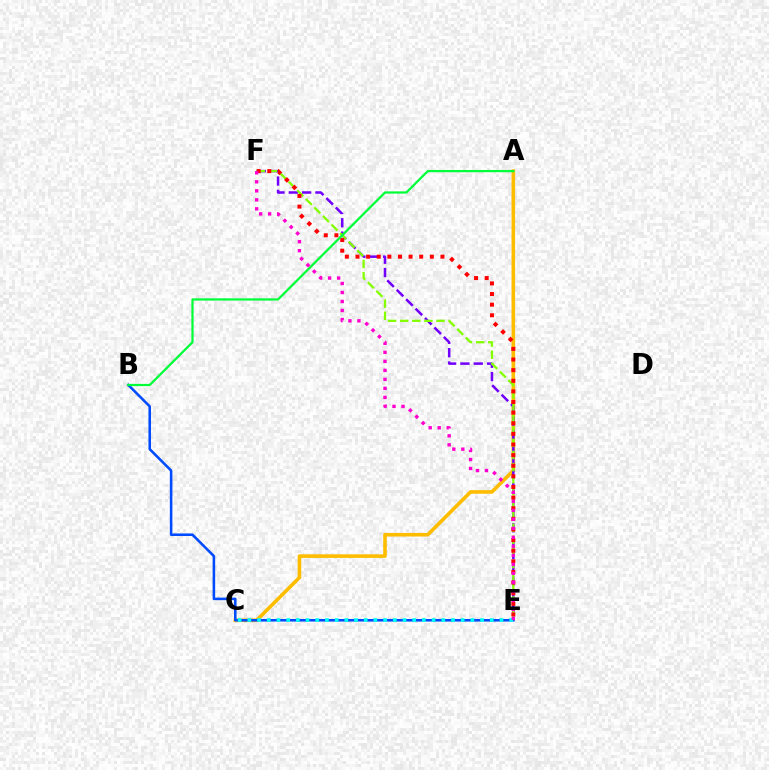{('A', 'C'): [{'color': '#ffbd00', 'line_style': 'solid', 'thickness': 2.6}], ('E', 'F'): [{'color': '#7200ff', 'line_style': 'dashed', 'thickness': 1.81}, {'color': '#84ff00', 'line_style': 'dashed', 'thickness': 1.65}, {'color': '#ff0000', 'line_style': 'dotted', 'thickness': 2.89}, {'color': '#ff00cf', 'line_style': 'dotted', 'thickness': 2.45}], ('B', 'E'): [{'color': '#004bff', 'line_style': 'solid', 'thickness': 1.84}], ('C', 'E'): [{'color': '#00fff6', 'line_style': 'dotted', 'thickness': 2.63}], ('A', 'B'): [{'color': '#00ff39', 'line_style': 'solid', 'thickness': 1.62}]}